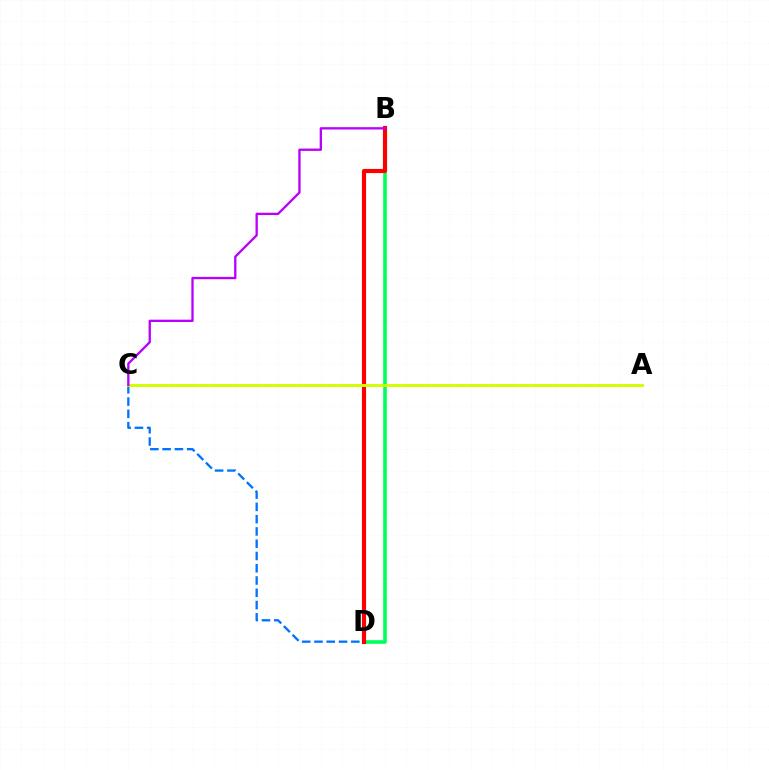{('C', 'D'): [{'color': '#0074ff', 'line_style': 'dashed', 'thickness': 1.67}], ('B', 'D'): [{'color': '#00ff5c', 'line_style': 'solid', 'thickness': 2.61}, {'color': '#ff0000', 'line_style': 'solid', 'thickness': 2.99}], ('A', 'C'): [{'color': '#d1ff00', 'line_style': 'solid', 'thickness': 2.11}], ('B', 'C'): [{'color': '#b900ff', 'line_style': 'solid', 'thickness': 1.67}]}